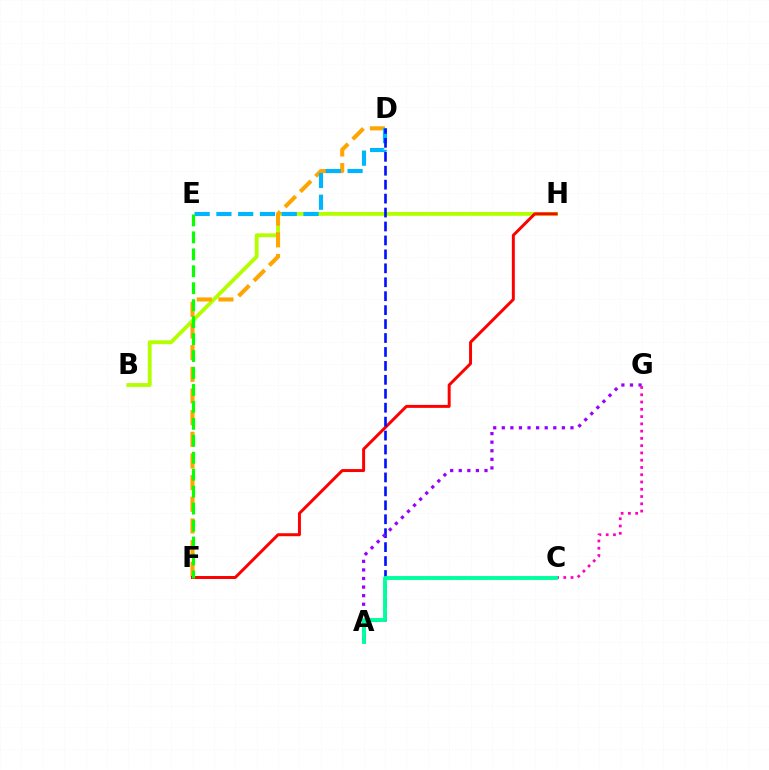{('B', 'H'): [{'color': '#b3ff00', 'line_style': 'solid', 'thickness': 2.78}], ('D', 'F'): [{'color': '#ffa500', 'line_style': 'dashed', 'thickness': 2.94}], ('F', 'H'): [{'color': '#ff0000', 'line_style': 'solid', 'thickness': 2.14}], ('D', 'E'): [{'color': '#00b5ff', 'line_style': 'dashed', 'thickness': 2.96}], ('A', 'D'): [{'color': '#0010ff', 'line_style': 'dashed', 'thickness': 1.89}], ('C', 'G'): [{'color': '#ff00bd', 'line_style': 'dotted', 'thickness': 1.97}], ('E', 'F'): [{'color': '#08ff00', 'line_style': 'dashed', 'thickness': 2.3}], ('A', 'G'): [{'color': '#9b00ff', 'line_style': 'dotted', 'thickness': 2.33}], ('A', 'C'): [{'color': '#00ff9d', 'line_style': 'solid', 'thickness': 2.8}]}